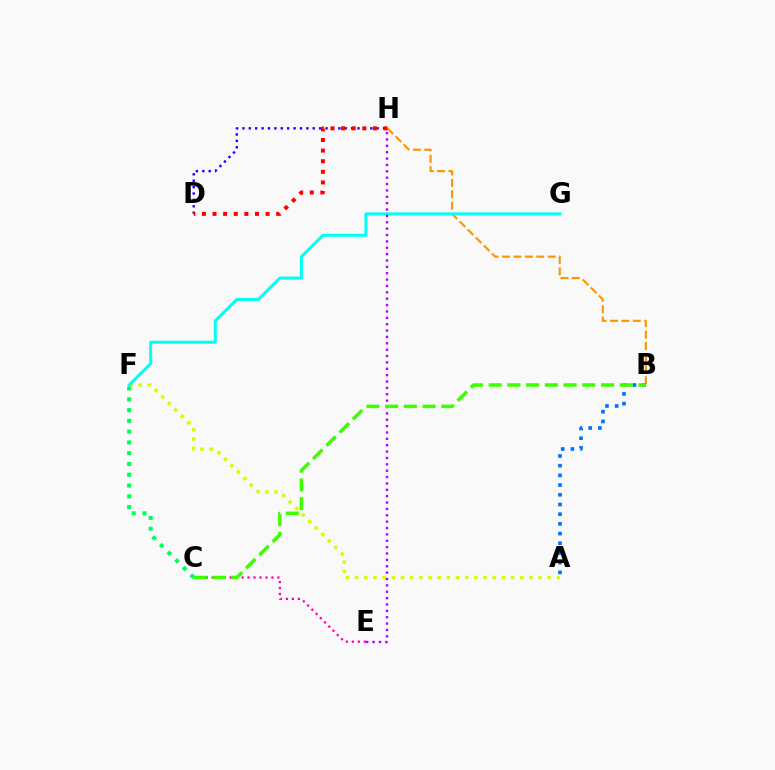{('B', 'H'): [{'color': '#ff9400', 'line_style': 'dashed', 'thickness': 1.55}], ('D', 'H'): [{'color': '#2500ff', 'line_style': 'dotted', 'thickness': 1.74}, {'color': '#ff0000', 'line_style': 'dotted', 'thickness': 2.88}], ('A', 'F'): [{'color': '#d1ff00', 'line_style': 'dotted', 'thickness': 2.49}], ('C', 'E'): [{'color': '#ff00ac', 'line_style': 'dotted', 'thickness': 1.62}], ('A', 'B'): [{'color': '#0074ff', 'line_style': 'dotted', 'thickness': 2.63}], ('F', 'G'): [{'color': '#00fff6', 'line_style': 'solid', 'thickness': 2.17}], ('E', 'H'): [{'color': '#b900ff', 'line_style': 'dotted', 'thickness': 1.73}], ('B', 'C'): [{'color': '#3dff00', 'line_style': 'dashed', 'thickness': 2.54}], ('C', 'F'): [{'color': '#00ff5c', 'line_style': 'dotted', 'thickness': 2.93}]}